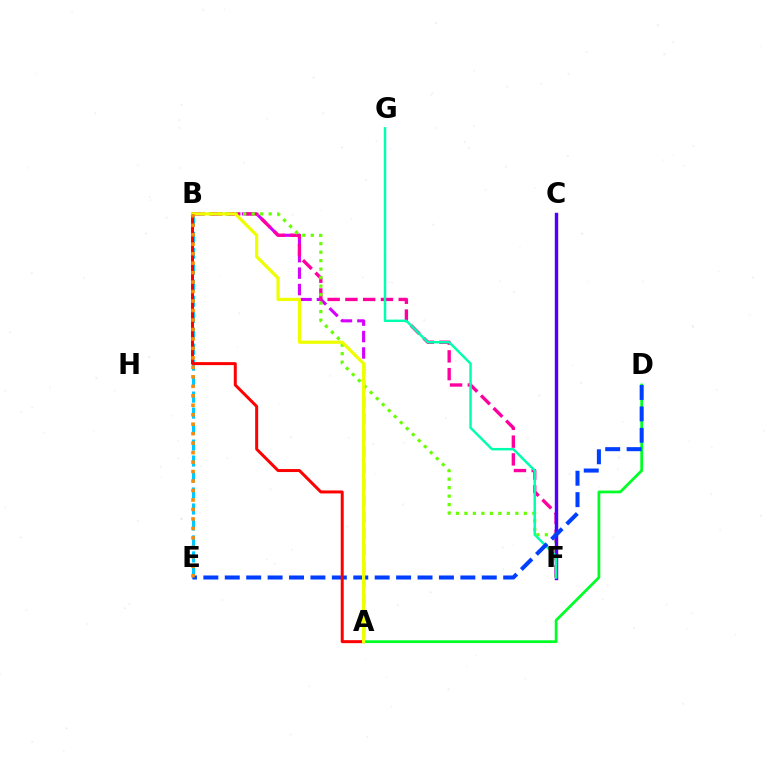{('A', 'D'): [{'color': '#00ff27', 'line_style': 'solid', 'thickness': 1.99}], ('A', 'B'): [{'color': '#d600ff', 'line_style': 'dashed', 'thickness': 2.23}, {'color': '#ff0000', 'line_style': 'solid', 'thickness': 2.15}, {'color': '#eeff00', 'line_style': 'solid', 'thickness': 2.32}], ('B', 'F'): [{'color': '#ff00a0', 'line_style': 'dashed', 'thickness': 2.41}, {'color': '#66ff00', 'line_style': 'dotted', 'thickness': 2.31}], ('B', 'E'): [{'color': '#00c7ff', 'line_style': 'dashed', 'thickness': 2.17}, {'color': '#ff8800', 'line_style': 'dotted', 'thickness': 2.57}], ('C', 'F'): [{'color': '#4f00ff', 'line_style': 'solid', 'thickness': 2.46}], ('F', 'G'): [{'color': '#00ffaf', 'line_style': 'solid', 'thickness': 1.77}], ('D', 'E'): [{'color': '#003fff', 'line_style': 'dashed', 'thickness': 2.91}]}